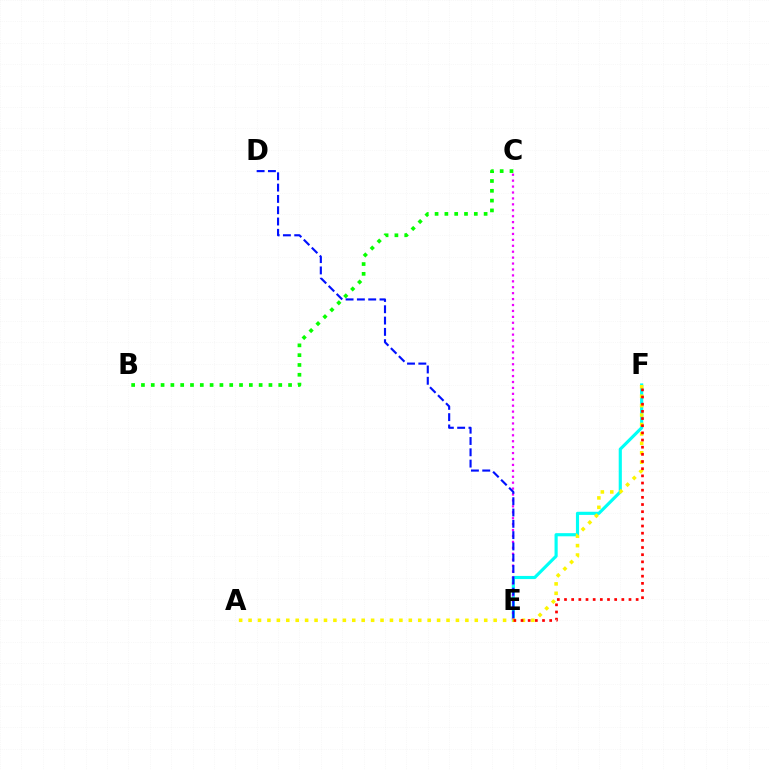{('E', 'F'): [{'color': '#00fff6', 'line_style': 'solid', 'thickness': 2.27}, {'color': '#ff0000', 'line_style': 'dotted', 'thickness': 1.95}], ('C', 'E'): [{'color': '#ee00ff', 'line_style': 'dotted', 'thickness': 1.61}], ('B', 'C'): [{'color': '#08ff00', 'line_style': 'dotted', 'thickness': 2.66}], ('A', 'F'): [{'color': '#fcf500', 'line_style': 'dotted', 'thickness': 2.56}], ('D', 'E'): [{'color': '#0010ff', 'line_style': 'dashed', 'thickness': 1.54}]}